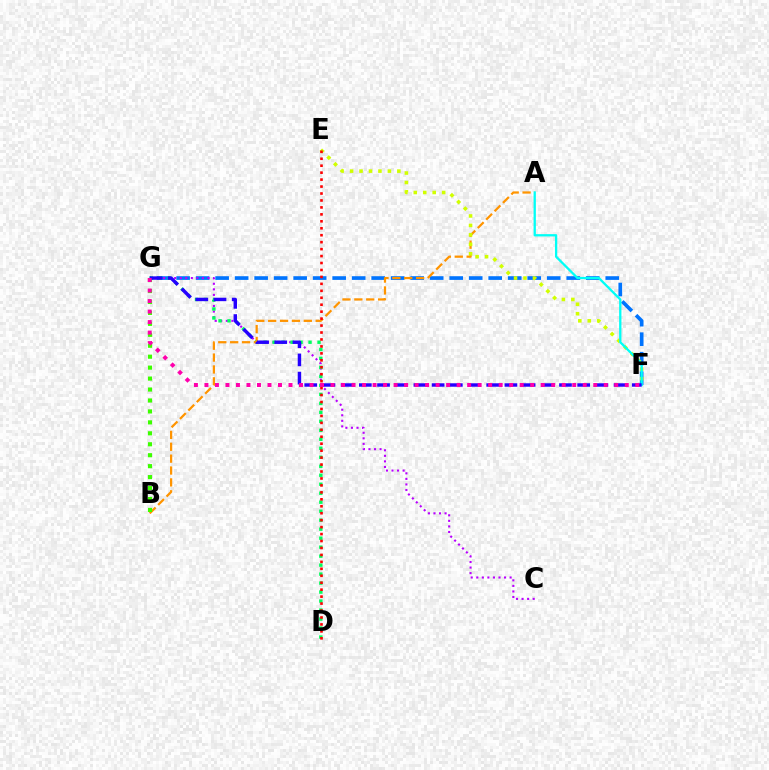{('F', 'G'): [{'color': '#0074ff', 'line_style': 'dashed', 'thickness': 2.65}, {'color': '#2500ff', 'line_style': 'dashed', 'thickness': 2.47}, {'color': '#ff00ac', 'line_style': 'dotted', 'thickness': 2.86}], ('C', 'G'): [{'color': '#b900ff', 'line_style': 'dotted', 'thickness': 1.51}], ('D', 'G'): [{'color': '#00ff5c', 'line_style': 'dotted', 'thickness': 2.44}], ('A', 'B'): [{'color': '#ff9400', 'line_style': 'dashed', 'thickness': 1.61}], ('E', 'F'): [{'color': '#d1ff00', 'line_style': 'dotted', 'thickness': 2.57}], ('A', 'F'): [{'color': '#00fff6', 'line_style': 'solid', 'thickness': 1.65}], ('B', 'G'): [{'color': '#3dff00', 'line_style': 'dotted', 'thickness': 2.97}], ('D', 'E'): [{'color': '#ff0000', 'line_style': 'dotted', 'thickness': 1.89}]}